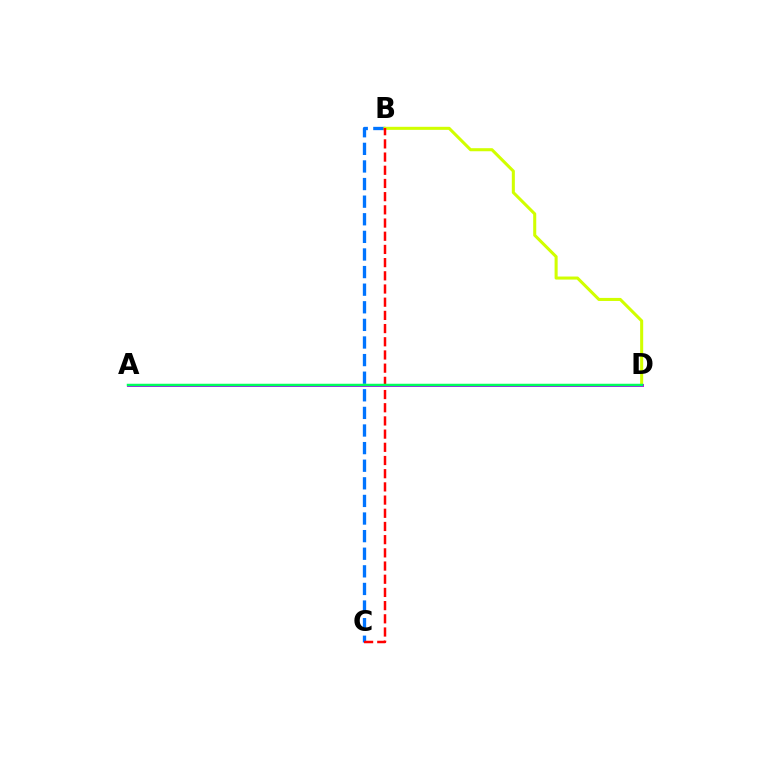{('B', 'C'): [{'color': '#0074ff', 'line_style': 'dashed', 'thickness': 2.39}, {'color': '#ff0000', 'line_style': 'dashed', 'thickness': 1.79}], ('B', 'D'): [{'color': '#d1ff00', 'line_style': 'solid', 'thickness': 2.2}], ('A', 'D'): [{'color': '#b900ff', 'line_style': 'solid', 'thickness': 2.12}, {'color': '#00ff5c', 'line_style': 'solid', 'thickness': 1.79}]}